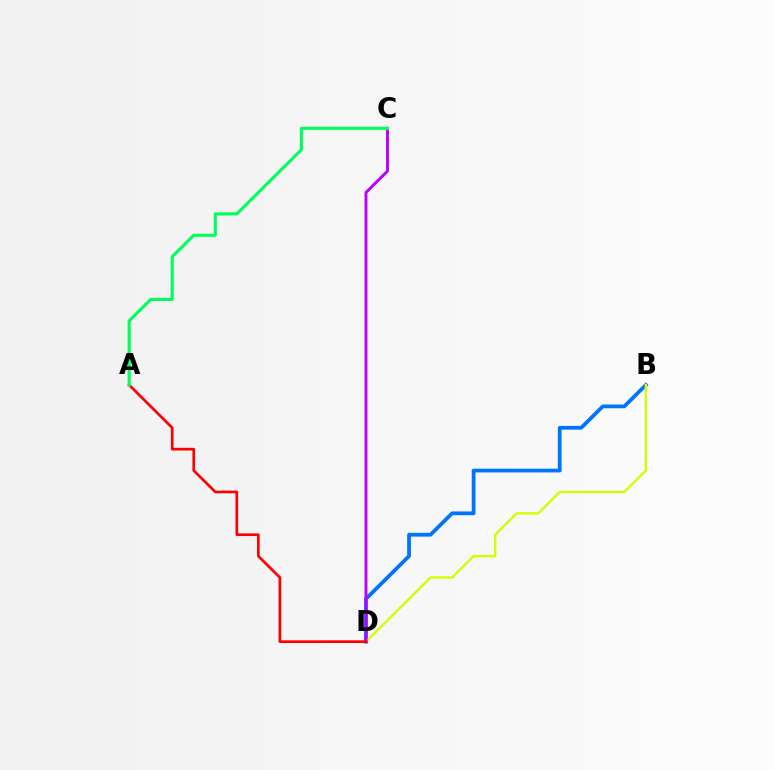{('B', 'D'): [{'color': '#0074ff', 'line_style': 'solid', 'thickness': 2.71}, {'color': '#d1ff00', 'line_style': 'solid', 'thickness': 1.7}], ('C', 'D'): [{'color': '#b900ff', 'line_style': 'solid', 'thickness': 2.09}], ('A', 'D'): [{'color': '#ff0000', 'line_style': 'solid', 'thickness': 1.94}], ('A', 'C'): [{'color': '#00ff5c', 'line_style': 'solid', 'thickness': 2.24}]}